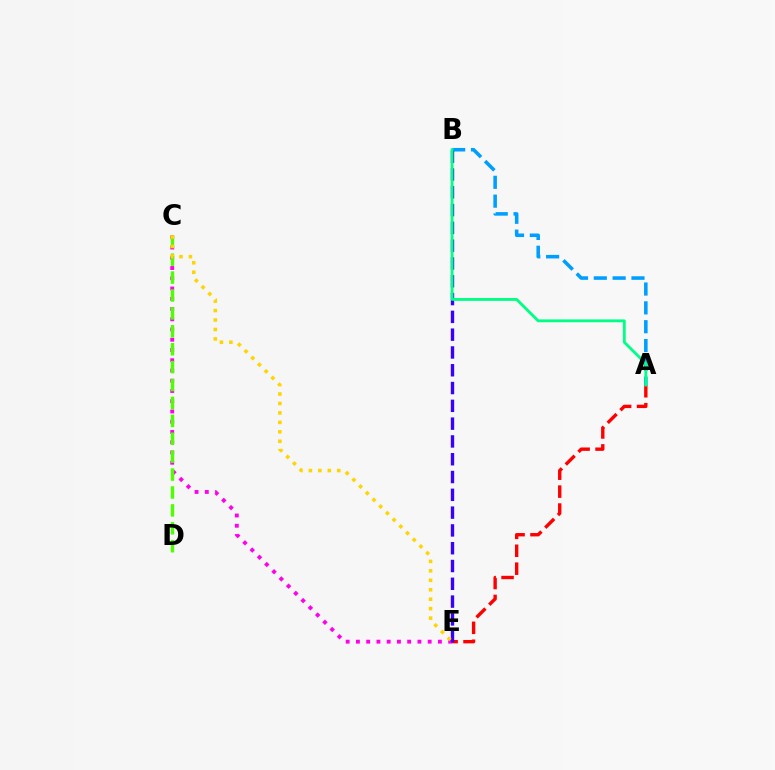{('C', 'E'): [{'color': '#ff00ed', 'line_style': 'dotted', 'thickness': 2.78}, {'color': '#ffd500', 'line_style': 'dotted', 'thickness': 2.57}], ('A', 'E'): [{'color': '#ff0000', 'line_style': 'dashed', 'thickness': 2.44}], ('A', 'B'): [{'color': '#009eff', 'line_style': 'dashed', 'thickness': 2.56}, {'color': '#00ff86', 'line_style': 'solid', 'thickness': 2.05}], ('C', 'D'): [{'color': '#4fff00', 'line_style': 'dashed', 'thickness': 2.43}], ('B', 'E'): [{'color': '#3700ff', 'line_style': 'dashed', 'thickness': 2.42}]}